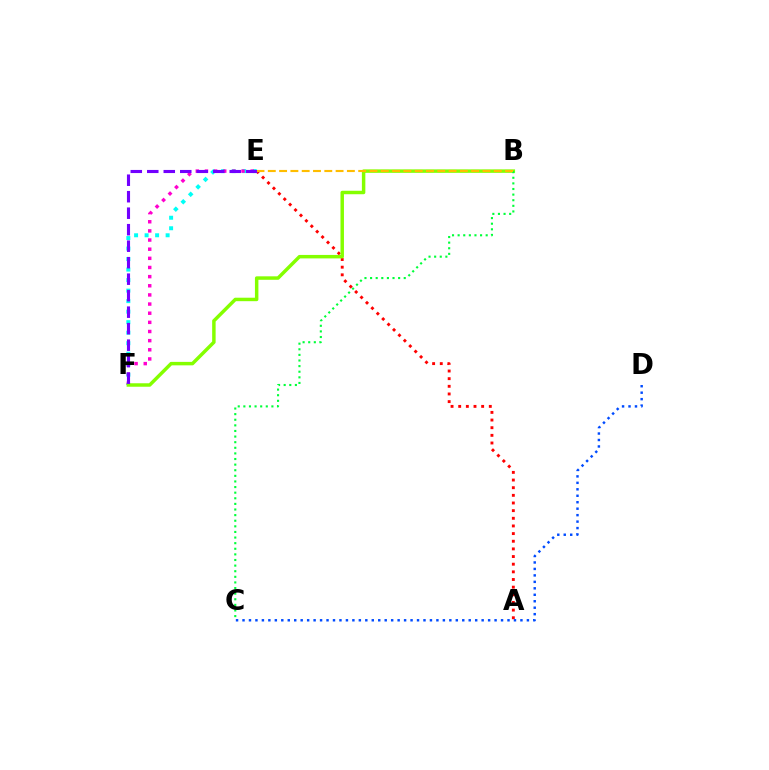{('A', 'E'): [{'color': '#ff0000', 'line_style': 'dotted', 'thickness': 2.08}], ('C', 'D'): [{'color': '#004bff', 'line_style': 'dotted', 'thickness': 1.76}], ('E', 'F'): [{'color': '#00fff6', 'line_style': 'dotted', 'thickness': 2.86}, {'color': '#ff00cf', 'line_style': 'dotted', 'thickness': 2.48}, {'color': '#7200ff', 'line_style': 'dashed', 'thickness': 2.24}], ('B', 'F'): [{'color': '#84ff00', 'line_style': 'solid', 'thickness': 2.5}], ('B', 'C'): [{'color': '#00ff39', 'line_style': 'dotted', 'thickness': 1.52}], ('B', 'E'): [{'color': '#ffbd00', 'line_style': 'dashed', 'thickness': 1.53}]}